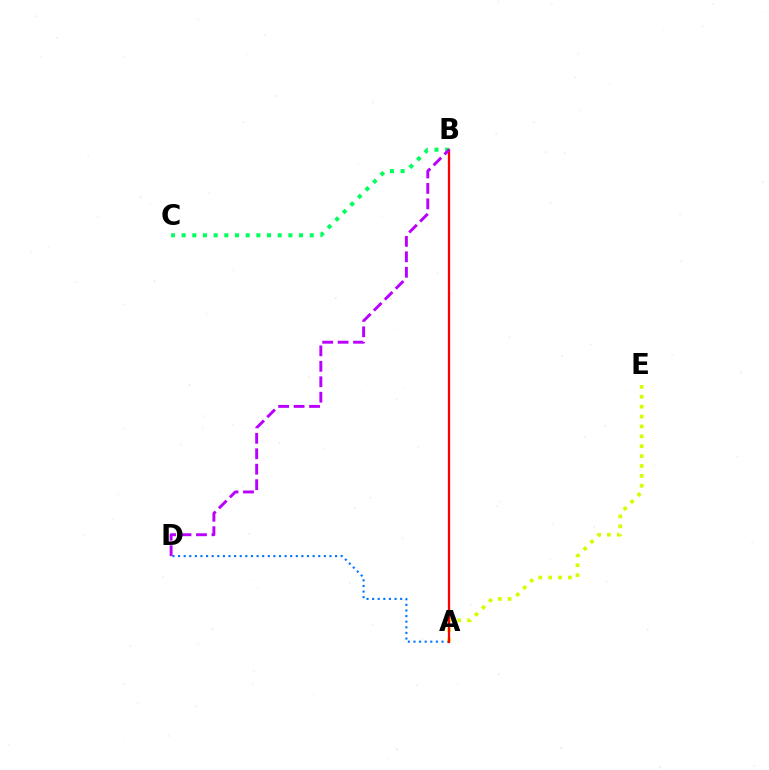{('B', 'C'): [{'color': '#00ff5c', 'line_style': 'dotted', 'thickness': 2.9}], ('A', 'D'): [{'color': '#0074ff', 'line_style': 'dotted', 'thickness': 1.52}], ('A', 'E'): [{'color': '#d1ff00', 'line_style': 'dotted', 'thickness': 2.69}], ('A', 'B'): [{'color': '#ff0000', 'line_style': 'solid', 'thickness': 1.65}], ('B', 'D'): [{'color': '#b900ff', 'line_style': 'dashed', 'thickness': 2.1}]}